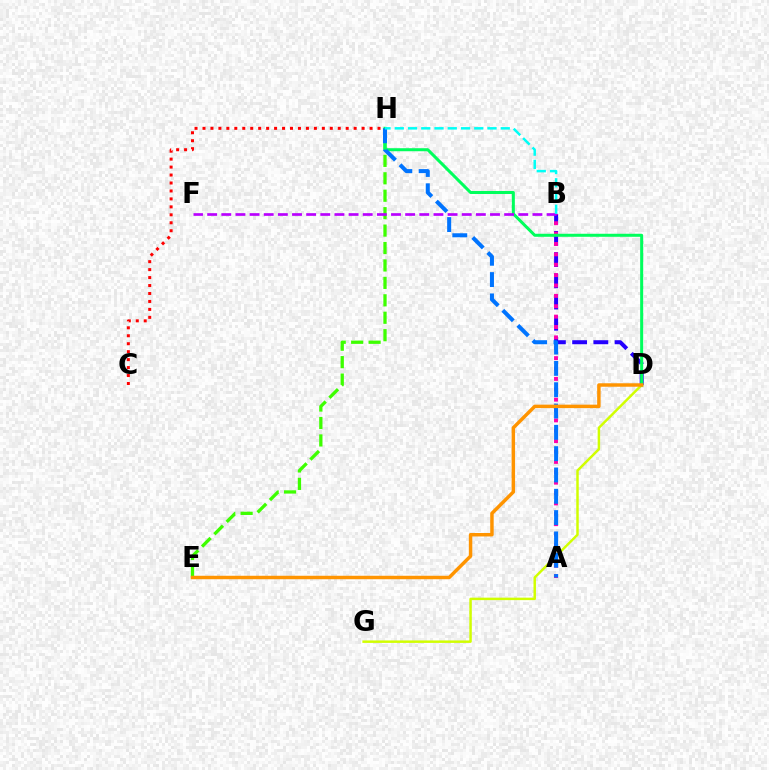{('B', 'D'): [{'color': '#2500ff', 'line_style': 'dashed', 'thickness': 2.88}], ('D', 'G'): [{'color': '#d1ff00', 'line_style': 'solid', 'thickness': 1.78}], ('E', 'H'): [{'color': '#3dff00', 'line_style': 'dashed', 'thickness': 2.37}], ('A', 'B'): [{'color': '#ff00ac', 'line_style': 'dotted', 'thickness': 2.82}], ('D', 'H'): [{'color': '#00ff5c', 'line_style': 'solid', 'thickness': 2.18}], ('B', 'F'): [{'color': '#b900ff', 'line_style': 'dashed', 'thickness': 1.92}], ('A', 'H'): [{'color': '#0074ff', 'line_style': 'dashed', 'thickness': 2.9}], ('B', 'H'): [{'color': '#00fff6', 'line_style': 'dashed', 'thickness': 1.8}], ('C', 'H'): [{'color': '#ff0000', 'line_style': 'dotted', 'thickness': 2.16}], ('D', 'E'): [{'color': '#ff9400', 'line_style': 'solid', 'thickness': 2.49}]}